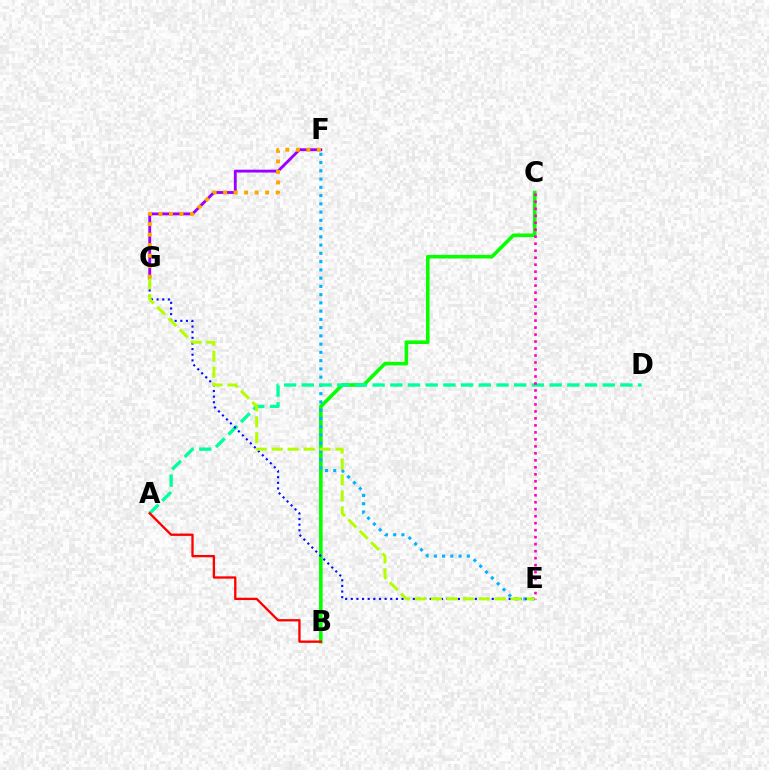{('B', 'C'): [{'color': '#08ff00', 'line_style': 'solid', 'thickness': 2.59}], ('F', 'G'): [{'color': '#9b00ff', 'line_style': 'solid', 'thickness': 2.06}, {'color': '#ffa500', 'line_style': 'dotted', 'thickness': 2.85}], ('E', 'F'): [{'color': '#00b5ff', 'line_style': 'dotted', 'thickness': 2.24}], ('A', 'D'): [{'color': '#00ff9d', 'line_style': 'dashed', 'thickness': 2.4}], ('E', 'G'): [{'color': '#0010ff', 'line_style': 'dotted', 'thickness': 1.53}, {'color': '#b3ff00', 'line_style': 'dashed', 'thickness': 2.17}], ('C', 'E'): [{'color': '#ff00bd', 'line_style': 'dotted', 'thickness': 1.9}], ('A', 'B'): [{'color': '#ff0000', 'line_style': 'solid', 'thickness': 1.68}]}